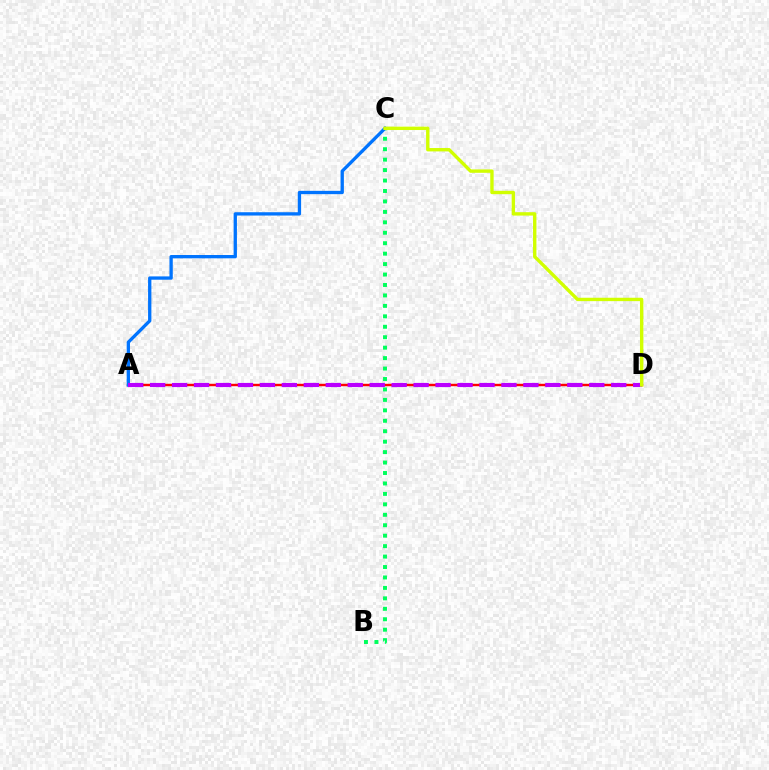{('A', 'D'): [{'color': '#ff0000', 'line_style': 'solid', 'thickness': 1.74}, {'color': '#b900ff', 'line_style': 'dashed', 'thickness': 2.98}], ('B', 'C'): [{'color': '#00ff5c', 'line_style': 'dotted', 'thickness': 2.84}], ('A', 'C'): [{'color': '#0074ff', 'line_style': 'solid', 'thickness': 2.39}], ('C', 'D'): [{'color': '#d1ff00', 'line_style': 'solid', 'thickness': 2.44}]}